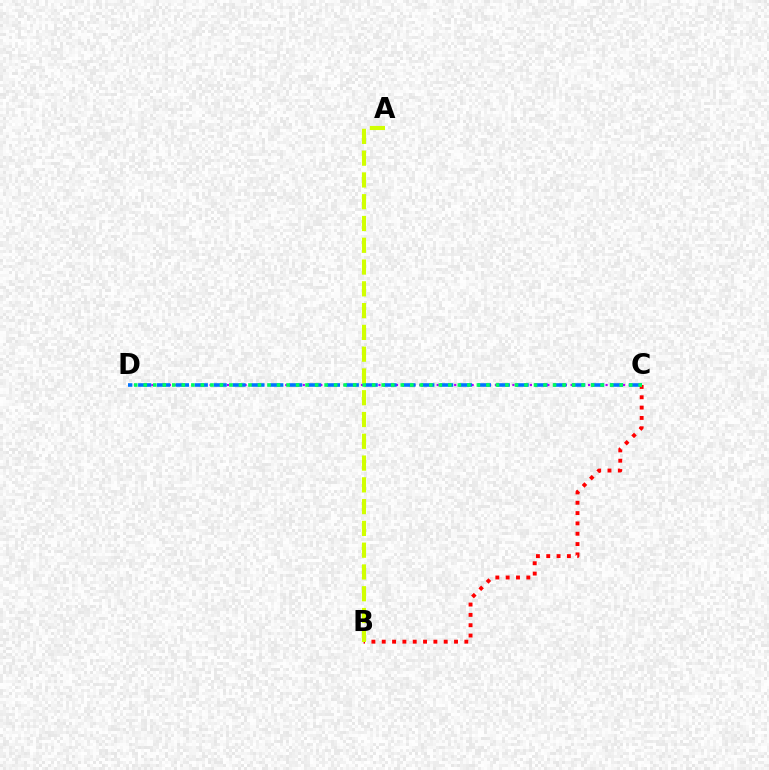{('C', 'D'): [{'color': '#b900ff', 'line_style': 'dotted', 'thickness': 1.58}, {'color': '#0074ff', 'line_style': 'dashed', 'thickness': 2.56}, {'color': '#00ff5c', 'line_style': 'dotted', 'thickness': 2.59}], ('B', 'C'): [{'color': '#ff0000', 'line_style': 'dotted', 'thickness': 2.81}], ('A', 'B'): [{'color': '#d1ff00', 'line_style': 'dashed', 'thickness': 2.96}]}